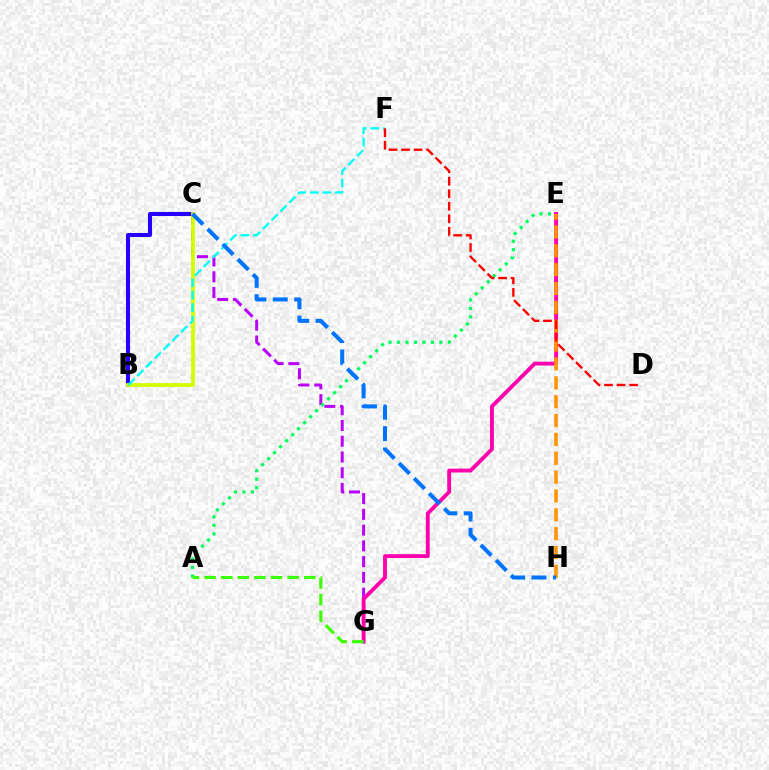{('C', 'G'): [{'color': '#b900ff', 'line_style': 'dashed', 'thickness': 2.14}], ('B', 'C'): [{'color': '#2500ff', 'line_style': 'solid', 'thickness': 2.92}, {'color': '#d1ff00', 'line_style': 'solid', 'thickness': 2.73}], ('E', 'G'): [{'color': '#ff00ac', 'line_style': 'solid', 'thickness': 2.77}], ('A', 'E'): [{'color': '#00ff5c', 'line_style': 'dotted', 'thickness': 2.31}], ('B', 'F'): [{'color': '#00fff6', 'line_style': 'dashed', 'thickness': 1.69}], ('A', 'G'): [{'color': '#3dff00', 'line_style': 'dashed', 'thickness': 2.26}], ('E', 'H'): [{'color': '#ff9400', 'line_style': 'dashed', 'thickness': 2.56}], ('D', 'F'): [{'color': '#ff0000', 'line_style': 'dashed', 'thickness': 1.7}], ('C', 'H'): [{'color': '#0074ff', 'line_style': 'dashed', 'thickness': 2.9}]}